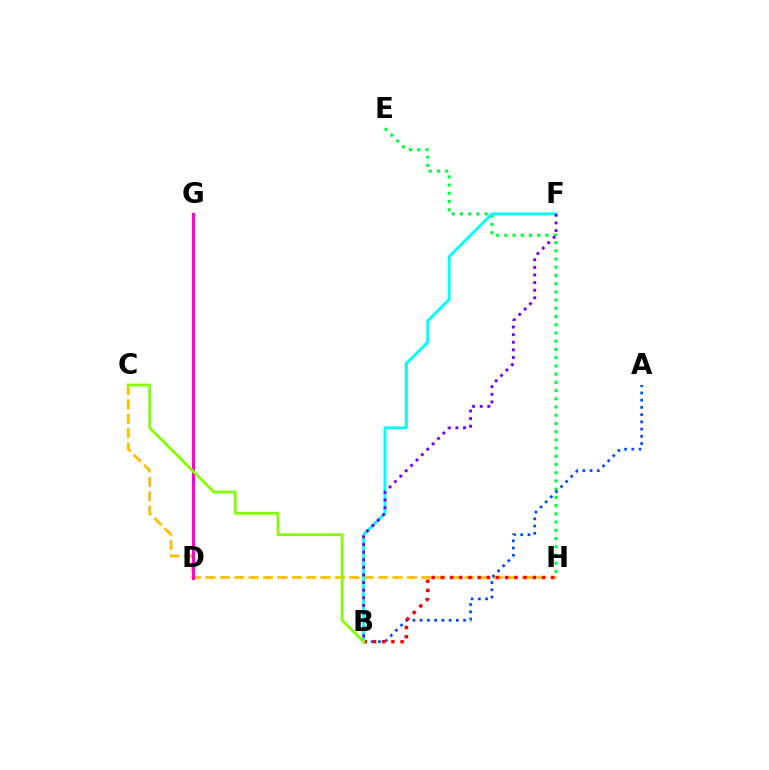{('C', 'H'): [{'color': '#ffbd00', 'line_style': 'dashed', 'thickness': 1.95}], ('E', 'H'): [{'color': '#00ff39', 'line_style': 'dotted', 'thickness': 2.23}], ('A', 'B'): [{'color': '#004bff', 'line_style': 'dotted', 'thickness': 1.96}], ('B', 'H'): [{'color': '#ff0000', 'line_style': 'dotted', 'thickness': 2.5}], ('D', 'G'): [{'color': '#ff00cf', 'line_style': 'solid', 'thickness': 2.28}], ('B', 'F'): [{'color': '#00fff6', 'line_style': 'solid', 'thickness': 2.1}, {'color': '#7200ff', 'line_style': 'dotted', 'thickness': 2.07}], ('B', 'C'): [{'color': '#84ff00', 'line_style': 'solid', 'thickness': 2.04}]}